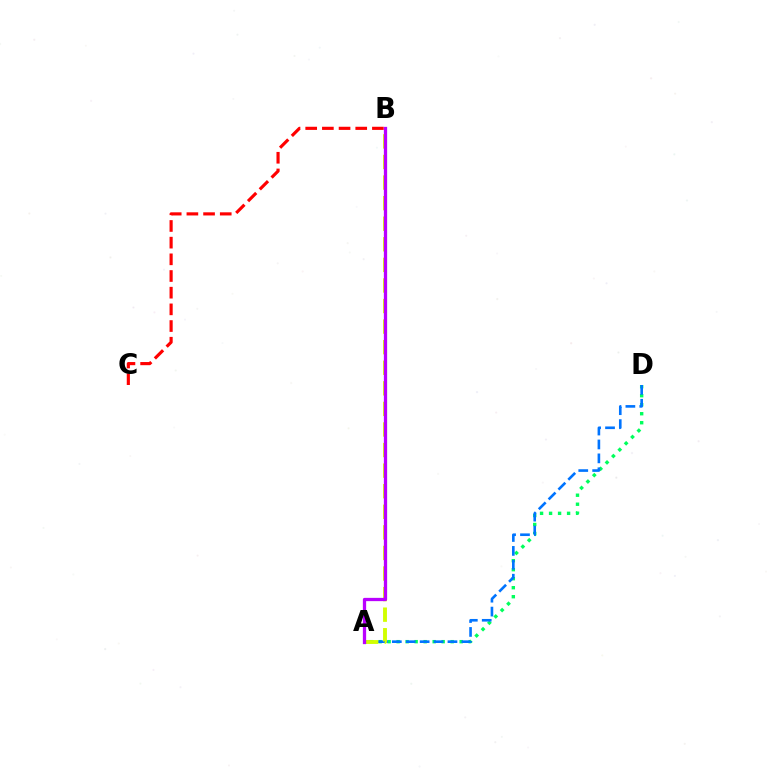{('A', 'D'): [{'color': '#00ff5c', 'line_style': 'dotted', 'thickness': 2.45}, {'color': '#0074ff', 'line_style': 'dashed', 'thickness': 1.89}], ('A', 'B'): [{'color': '#d1ff00', 'line_style': 'dashed', 'thickness': 2.8}, {'color': '#b900ff', 'line_style': 'solid', 'thickness': 2.36}], ('B', 'C'): [{'color': '#ff0000', 'line_style': 'dashed', 'thickness': 2.27}]}